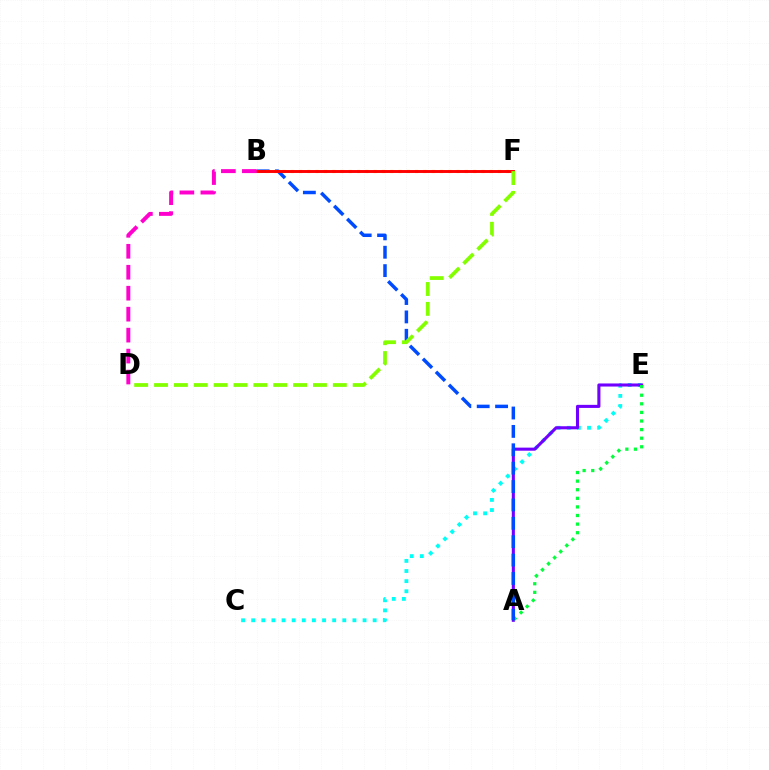{('C', 'E'): [{'color': '#00fff6', 'line_style': 'dotted', 'thickness': 2.75}], ('A', 'E'): [{'color': '#7200ff', 'line_style': 'solid', 'thickness': 2.22}, {'color': '#00ff39', 'line_style': 'dotted', 'thickness': 2.34}], ('A', 'B'): [{'color': '#004bff', 'line_style': 'dashed', 'thickness': 2.5}], ('B', 'F'): [{'color': '#ffbd00', 'line_style': 'dotted', 'thickness': 2.25}, {'color': '#ff0000', 'line_style': 'solid', 'thickness': 2.1}], ('D', 'F'): [{'color': '#84ff00', 'line_style': 'dashed', 'thickness': 2.7}], ('B', 'D'): [{'color': '#ff00cf', 'line_style': 'dashed', 'thickness': 2.85}]}